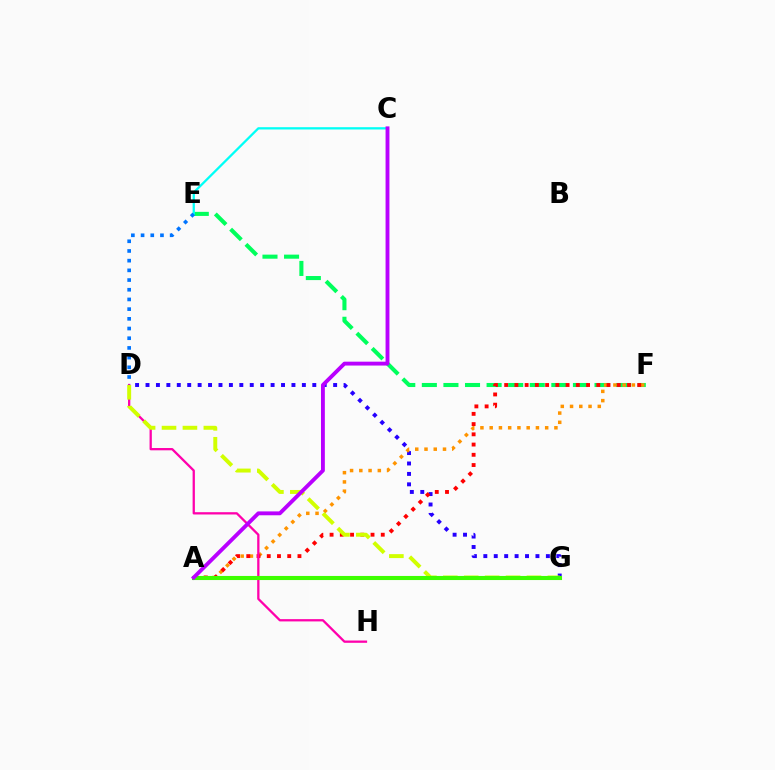{('E', 'F'): [{'color': '#00ff5c', 'line_style': 'dashed', 'thickness': 2.93}], ('C', 'E'): [{'color': '#00fff6', 'line_style': 'solid', 'thickness': 1.64}], ('D', 'G'): [{'color': '#2500ff', 'line_style': 'dotted', 'thickness': 2.83}, {'color': '#d1ff00', 'line_style': 'dashed', 'thickness': 2.84}], ('A', 'F'): [{'color': '#ff9400', 'line_style': 'dotted', 'thickness': 2.51}, {'color': '#ff0000', 'line_style': 'dotted', 'thickness': 2.78}], ('D', 'H'): [{'color': '#ff00ac', 'line_style': 'solid', 'thickness': 1.64}], ('D', 'E'): [{'color': '#0074ff', 'line_style': 'dotted', 'thickness': 2.63}], ('A', 'G'): [{'color': '#3dff00', 'line_style': 'solid', 'thickness': 2.95}], ('A', 'C'): [{'color': '#b900ff', 'line_style': 'solid', 'thickness': 2.79}]}